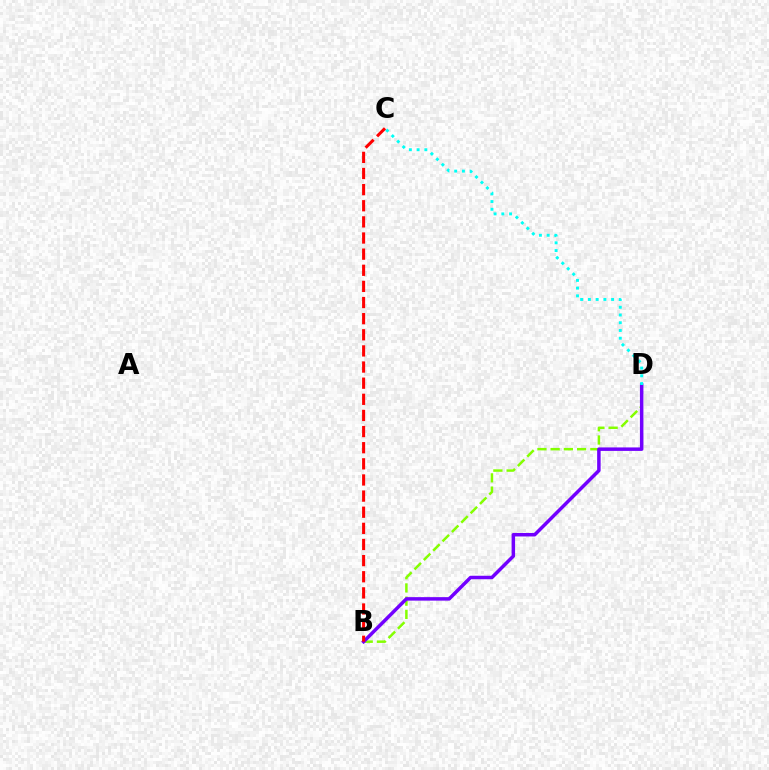{('B', 'D'): [{'color': '#84ff00', 'line_style': 'dashed', 'thickness': 1.8}, {'color': '#7200ff', 'line_style': 'solid', 'thickness': 2.51}], ('B', 'C'): [{'color': '#ff0000', 'line_style': 'dashed', 'thickness': 2.19}], ('C', 'D'): [{'color': '#00fff6', 'line_style': 'dotted', 'thickness': 2.1}]}